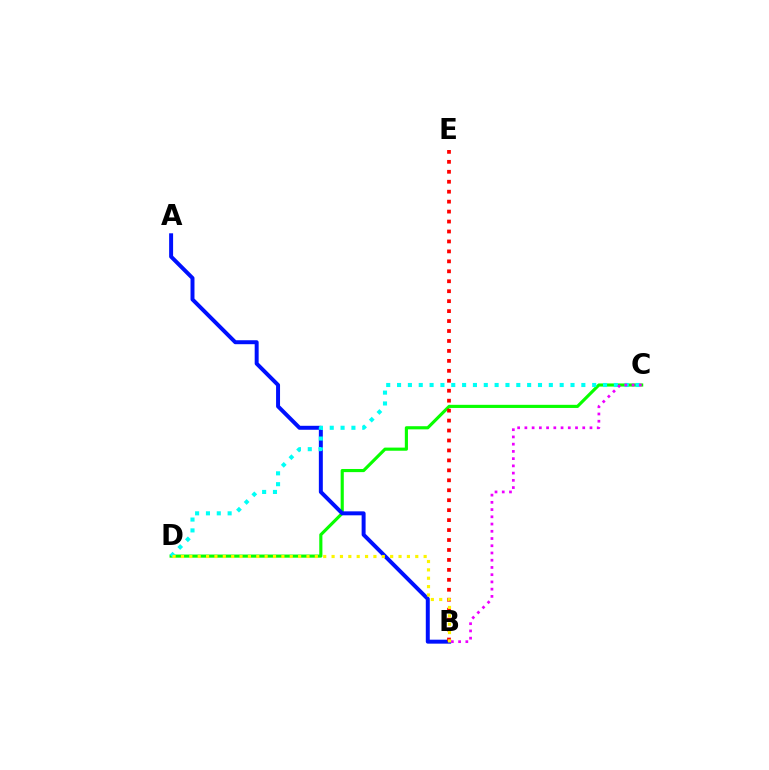{('C', 'D'): [{'color': '#08ff00', 'line_style': 'solid', 'thickness': 2.26}, {'color': '#00fff6', 'line_style': 'dotted', 'thickness': 2.95}], ('A', 'B'): [{'color': '#0010ff', 'line_style': 'solid', 'thickness': 2.85}], ('B', 'E'): [{'color': '#ff0000', 'line_style': 'dotted', 'thickness': 2.7}], ('B', 'C'): [{'color': '#ee00ff', 'line_style': 'dotted', 'thickness': 1.97}], ('B', 'D'): [{'color': '#fcf500', 'line_style': 'dotted', 'thickness': 2.27}]}